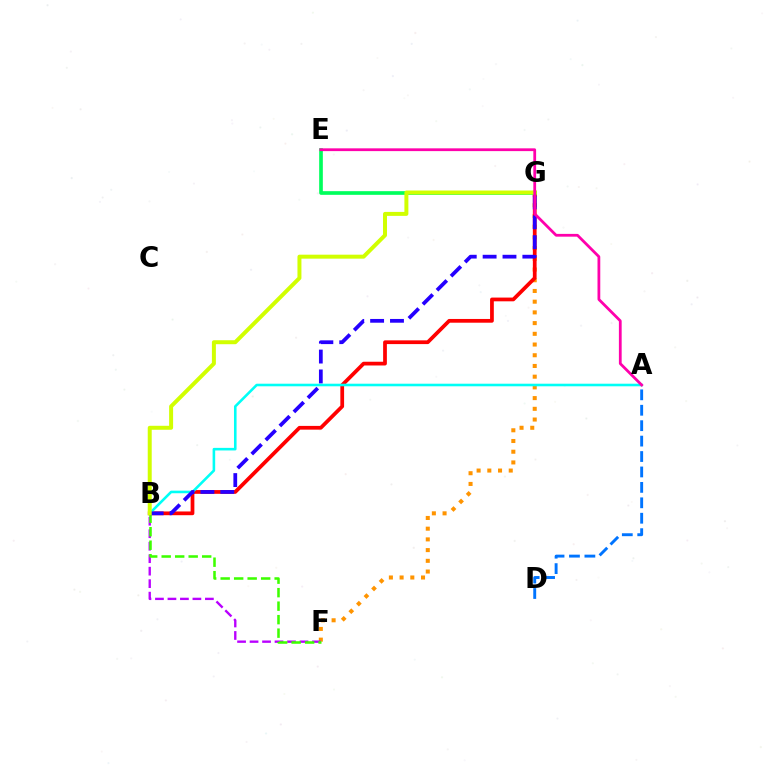{('F', 'G'): [{'color': '#ff9400', 'line_style': 'dotted', 'thickness': 2.91}], ('B', 'G'): [{'color': '#ff0000', 'line_style': 'solid', 'thickness': 2.69}, {'color': '#2500ff', 'line_style': 'dashed', 'thickness': 2.7}, {'color': '#d1ff00', 'line_style': 'solid', 'thickness': 2.86}], ('E', 'G'): [{'color': '#00ff5c', 'line_style': 'solid', 'thickness': 2.64}], ('B', 'F'): [{'color': '#b900ff', 'line_style': 'dashed', 'thickness': 1.7}, {'color': '#3dff00', 'line_style': 'dashed', 'thickness': 1.83}], ('A', 'B'): [{'color': '#00fff6', 'line_style': 'solid', 'thickness': 1.86}], ('A', 'E'): [{'color': '#ff00ac', 'line_style': 'solid', 'thickness': 2.0}], ('A', 'D'): [{'color': '#0074ff', 'line_style': 'dashed', 'thickness': 2.1}]}